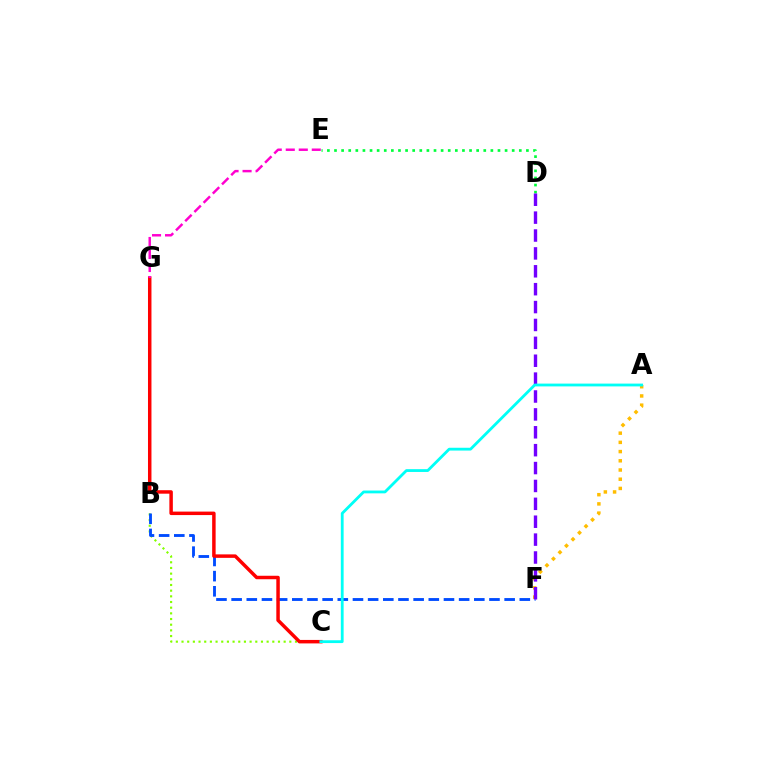{('B', 'C'): [{'color': '#84ff00', 'line_style': 'dotted', 'thickness': 1.54}], ('D', 'E'): [{'color': '#00ff39', 'line_style': 'dotted', 'thickness': 1.93}], ('B', 'F'): [{'color': '#004bff', 'line_style': 'dashed', 'thickness': 2.06}], ('C', 'G'): [{'color': '#ff0000', 'line_style': 'solid', 'thickness': 2.5}], ('A', 'F'): [{'color': '#ffbd00', 'line_style': 'dotted', 'thickness': 2.5}], ('D', 'F'): [{'color': '#7200ff', 'line_style': 'dashed', 'thickness': 2.43}], ('A', 'C'): [{'color': '#00fff6', 'line_style': 'solid', 'thickness': 2.02}], ('E', 'G'): [{'color': '#ff00cf', 'line_style': 'dashed', 'thickness': 1.77}]}